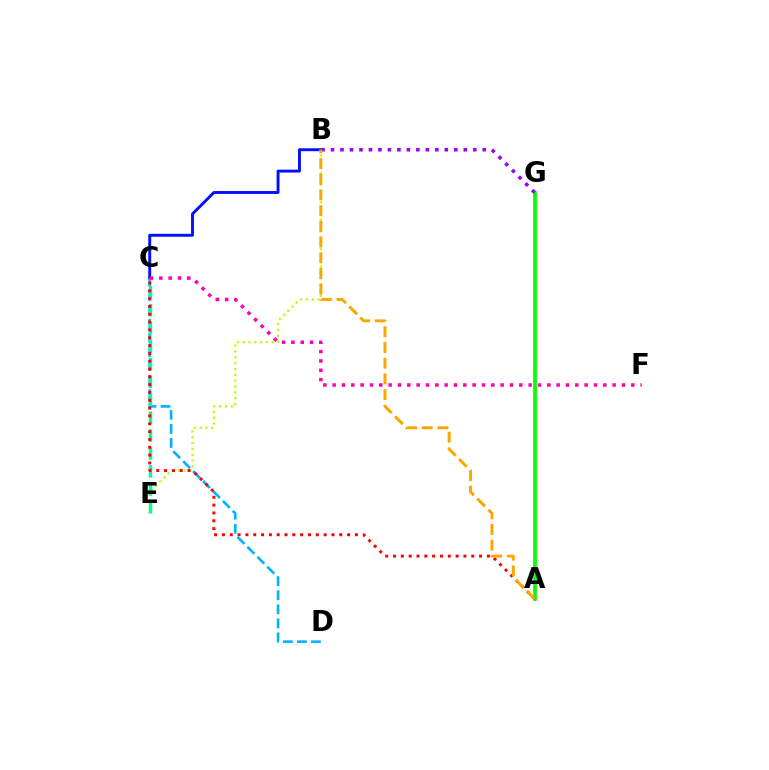{('C', 'D'): [{'color': '#00b5ff', 'line_style': 'dashed', 'thickness': 1.91}], ('B', 'C'): [{'color': '#0010ff', 'line_style': 'solid', 'thickness': 2.1}], ('B', 'E'): [{'color': '#b3ff00', 'line_style': 'dotted', 'thickness': 1.59}], ('A', 'G'): [{'color': '#08ff00', 'line_style': 'solid', 'thickness': 2.7}], ('C', 'E'): [{'color': '#00ff9d', 'line_style': 'dashed', 'thickness': 2.43}], ('B', 'G'): [{'color': '#9b00ff', 'line_style': 'dotted', 'thickness': 2.58}], ('A', 'C'): [{'color': '#ff0000', 'line_style': 'dotted', 'thickness': 2.13}], ('A', 'B'): [{'color': '#ffa500', 'line_style': 'dashed', 'thickness': 2.13}], ('C', 'F'): [{'color': '#ff00bd', 'line_style': 'dotted', 'thickness': 2.54}]}